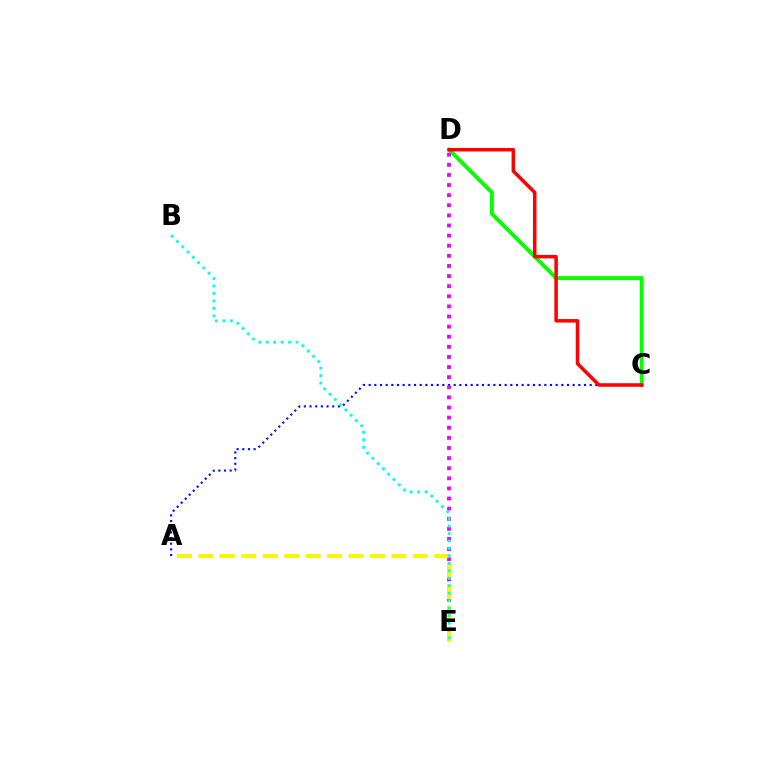{('A', 'C'): [{'color': '#0010ff', 'line_style': 'dotted', 'thickness': 1.54}], ('C', 'D'): [{'color': '#08ff00', 'line_style': 'solid', 'thickness': 2.8}, {'color': '#ff0000', 'line_style': 'solid', 'thickness': 2.52}], ('D', 'E'): [{'color': '#ee00ff', 'line_style': 'dotted', 'thickness': 2.75}], ('A', 'E'): [{'color': '#fcf500', 'line_style': 'dashed', 'thickness': 2.91}], ('B', 'E'): [{'color': '#00fff6', 'line_style': 'dotted', 'thickness': 2.03}]}